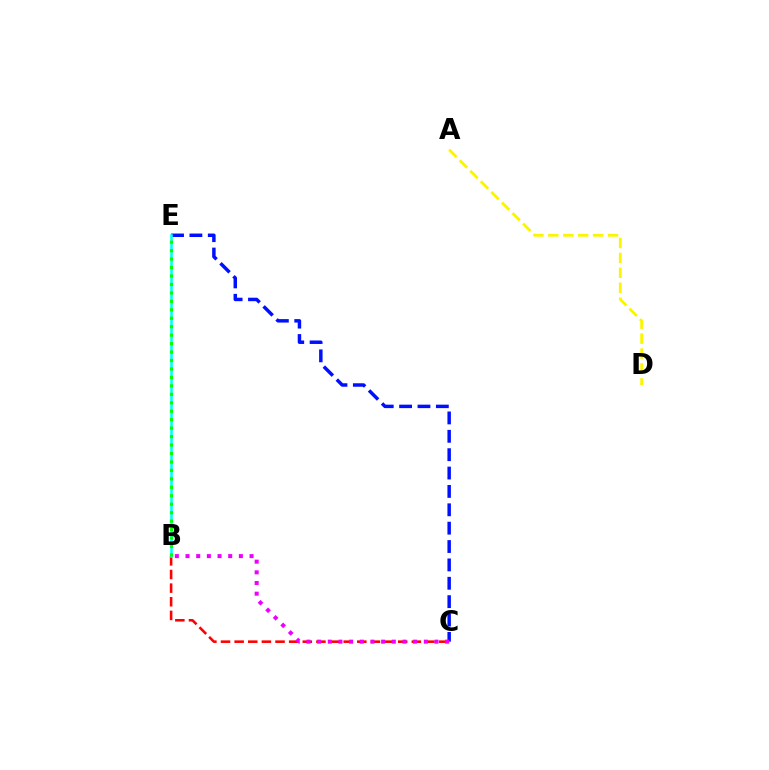{('B', 'C'): [{'color': '#ff0000', 'line_style': 'dashed', 'thickness': 1.85}, {'color': '#ee00ff', 'line_style': 'dotted', 'thickness': 2.9}], ('A', 'D'): [{'color': '#fcf500', 'line_style': 'dashed', 'thickness': 2.03}], ('C', 'E'): [{'color': '#0010ff', 'line_style': 'dashed', 'thickness': 2.5}], ('B', 'E'): [{'color': '#00fff6', 'line_style': 'solid', 'thickness': 1.86}, {'color': '#08ff00', 'line_style': 'dotted', 'thickness': 2.3}]}